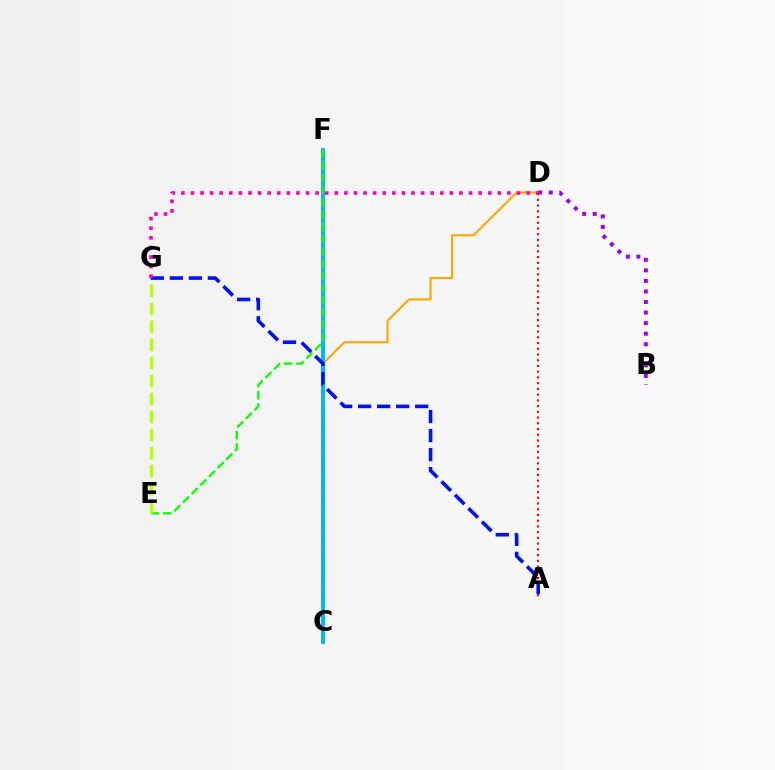{('C', 'D'): [{'color': '#ffa500', 'line_style': 'solid', 'thickness': 1.52}], ('C', 'F'): [{'color': '#00ff9d', 'line_style': 'dashed', 'thickness': 2.6}, {'color': '#00b5ff', 'line_style': 'solid', 'thickness': 2.79}], ('B', 'D'): [{'color': '#9b00ff', 'line_style': 'dotted', 'thickness': 2.87}], ('A', 'D'): [{'color': '#ff0000', 'line_style': 'dotted', 'thickness': 1.56}], ('E', 'F'): [{'color': '#08ff00', 'line_style': 'dashed', 'thickness': 1.66}], ('E', 'G'): [{'color': '#b3ff00', 'line_style': 'dashed', 'thickness': 2.45}], ('A', 'G'): [{'color': '#0010ff', 'line_style': 'dashed', 'thickness': 2.58}], ('D', 'G'): [{'color': '#ff00bd', 'line_style': 'dotted', 'thickness': 2.61}]}